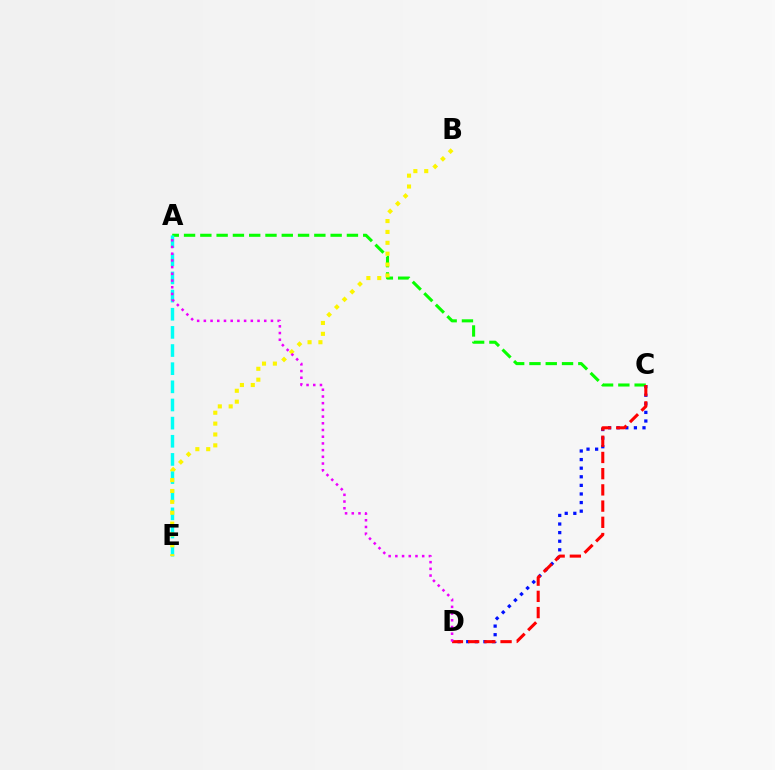{('A', 'C'): [{'color': '#08ff00', 'line_style': 'dashed', 'thickness': 2.21}], ('C', 'D'): [{'color': '#0010ff', 'line_style': 'dotted', 'thickness': 2.34}, {'color': '#ff0000', 'line_style': 'dashed', 'thickness': 2.2}], ('A', 'E'): [{'color': '#00fff6', 'line_style': 'dashed', 'thickness': 2.47}], ('B', 'E'): [{'color': '#fcf500', 'line_style': 'dotted', 'thickness': 2.95}], ('A', 'D'): [{'color': '#ee00ff', 'line_style': 'dotted', 'thickness': 1.82}]}